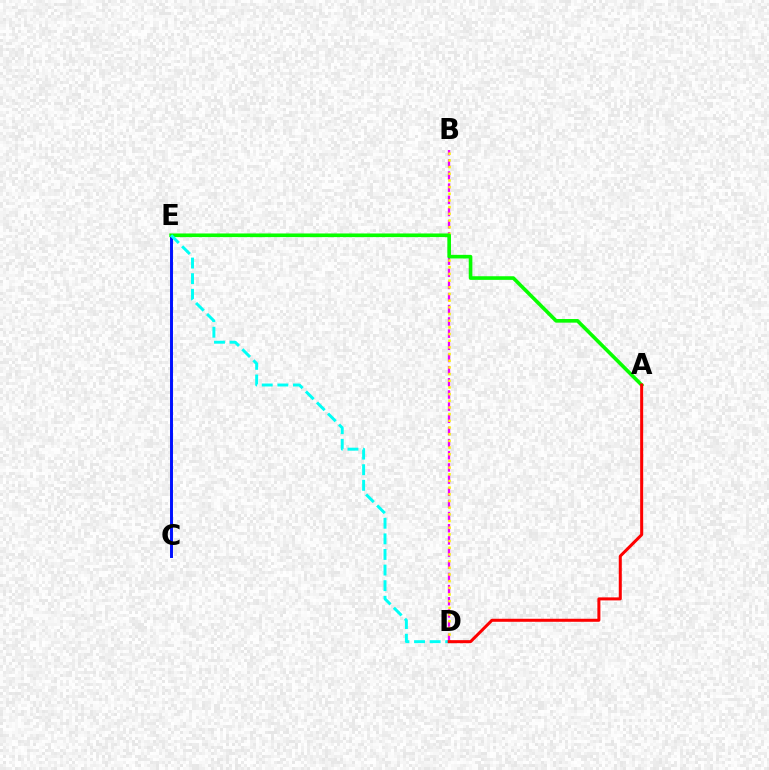{('B', 'D'): [{'color': '#ee00ff', 'line_style': 'dashed', 'thickness': 1.65}, {'color': '#fcf500', 'line_style': 'dotted', 'thickness': 1.81}], ('C', 'E'): [{'color': '#0010ff', 'line_style': 'solid', 'thickness': 2.13}], ('A', 'E'): [{'color': '#08ff00', 'line_style': 'solid', 'thickness': 2.61}], ('D', 'E'): [{'color': '#00fff6', 'line_style': 'dashed', 'thickness': 2.12}], ('A', 'D'): [{'color': '#ff0000', 'line_style': 'solid', 'thickness': 2.18}]}